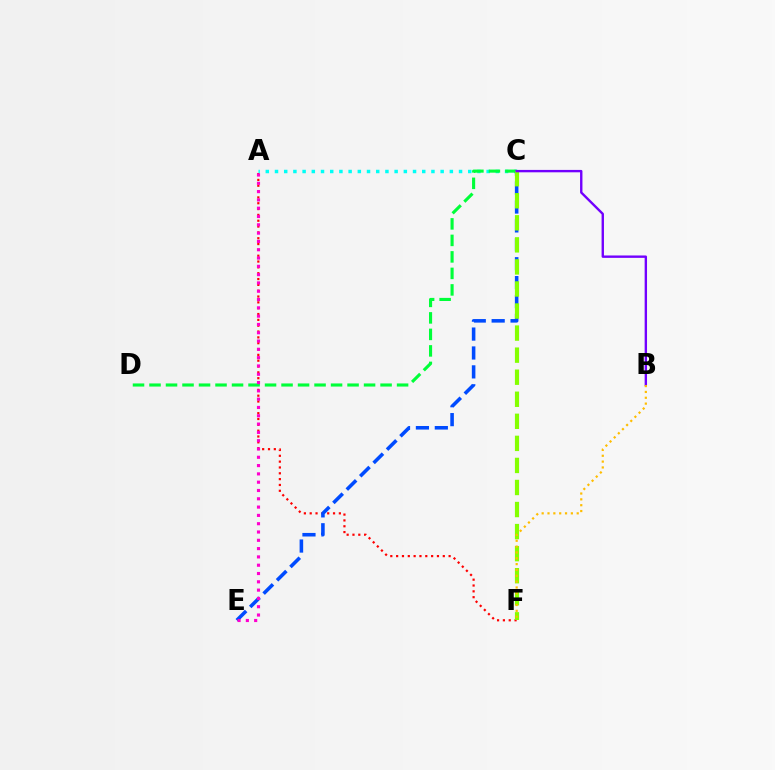{('A', 'F'): [{'color': '#ff0000', 'line_style': 'dotted', 'thickness': 1.58}], ('A', 'C'): [{'color': '#00fff6', 'line_style': 'dotted', 'thickness': 2.5}], ('C', 'E'): [{'color': '#004bff', 'line_style': 'dashed', 'thickness': 2.57}], ('C', 'D'): [{'color': '#00ff39', 'line_style': 'dashed', 'thickness': 2.24}], ('C', 'F'): [{'color': '#84ff00', 'line_style': 'dashed', 'thickness': 3.0}], ('B', 'C'): [{'color': '#7200ff', 'line_style': 'solid', 'thickness': 1.72}], ('B', 'F'): [{'color': '#ffbd00', 'line_style': 'dotted', 'thickness': 1.59}], ('A', 'E'): [{'color': '#ff00cf', 'line_style': 'dotted', 'thickness': 2.26}]}